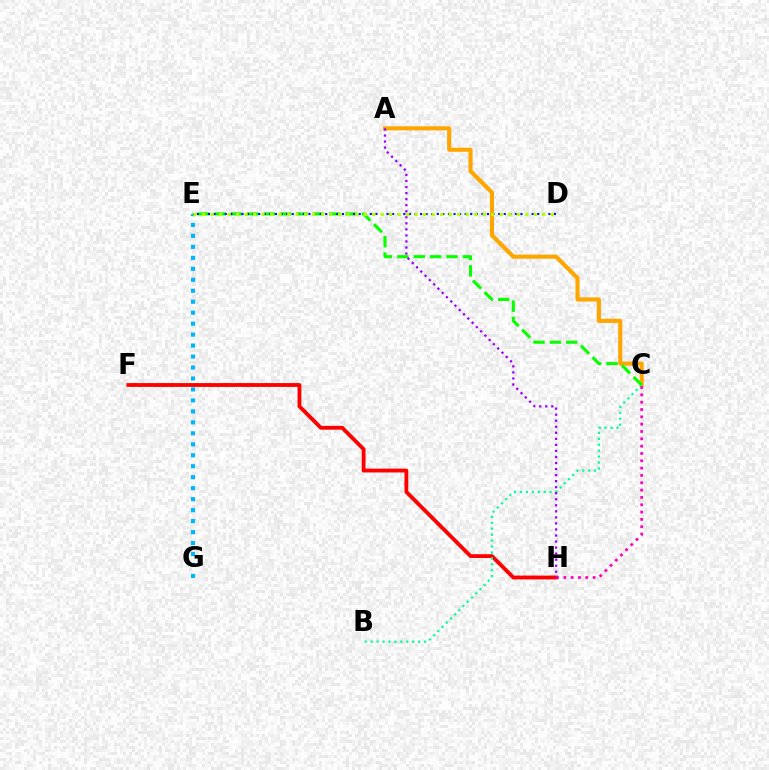{('E', 'G'): [{'color': '#00b5ff', 'line_style': 'dotted', 'thickness': 2.98}], ('A', 'C'): [{'color': '#ffa500', 'line_style': 'solid', 'thickness': 2.96}], ('F', 'H'): [{'color': '#ff0000', 'line_style': 'solid', 'thickness': 2.76}], ('B', 'C'): [{'color': '#00ff9d', 'line_style': 'dotted', 'thickness': 1.61}], ('C', 'H'): [{'color': '#ff00bd', 'line_style': 'dotted', 'thickness': 1.99}], ('C', 'E'): [{'color': '#08ff00', 'line_style': 'dashed', 'thickness': 2.23}], ('D', 'E'): [{'color': '#0010ff', 'line_style': 'dotted', 'thickness': 1.52}, {'color': '#b3ff00', 'line_style': 'dotted', 'thickness': 2.31}], ('A', 'H'): [{'color': '#9b00ff', 'line_style': 'dotted', 'thickness': 1.64}]}